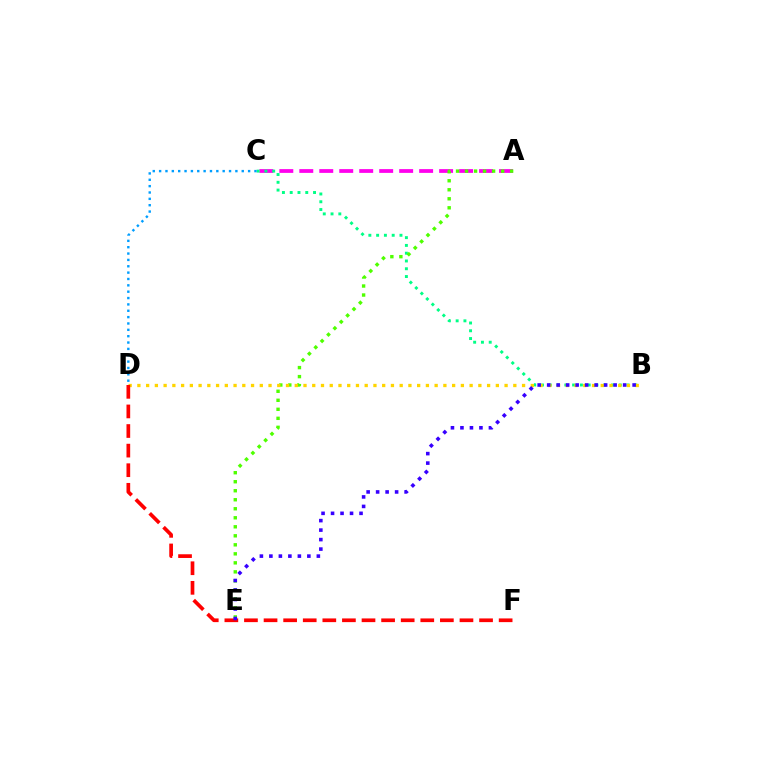{('A', 'C'): [{'color': '#ff00ed', 'line_style': 'dashed', 'thickness': 2.71}], ('B', 'C'): [{'color': '#00ff86', 'line_style': 'dotted', 'thickness': 2.11}], ('C', 'D'): [{'color': '#009eff', 'line_style': 'dotted', 'thickness': 1.73}], ('A', 'E'): [{'color': '#4fff00', 'line_style': 'dotted', 'thickness': 2.45}], ('B', 'D'): [{'color': '#ffd500', 'line_style': 'dotted', 'thickness': 2.38}], ('D', 'F'): [{'color': '#ff0000', 'line_style': 'dashed', 'thickness': 2.66}], ('B', 'E'): [{'color': '#3700ff', 'line_style': 'dotted', 'thickness': 2.58}]}